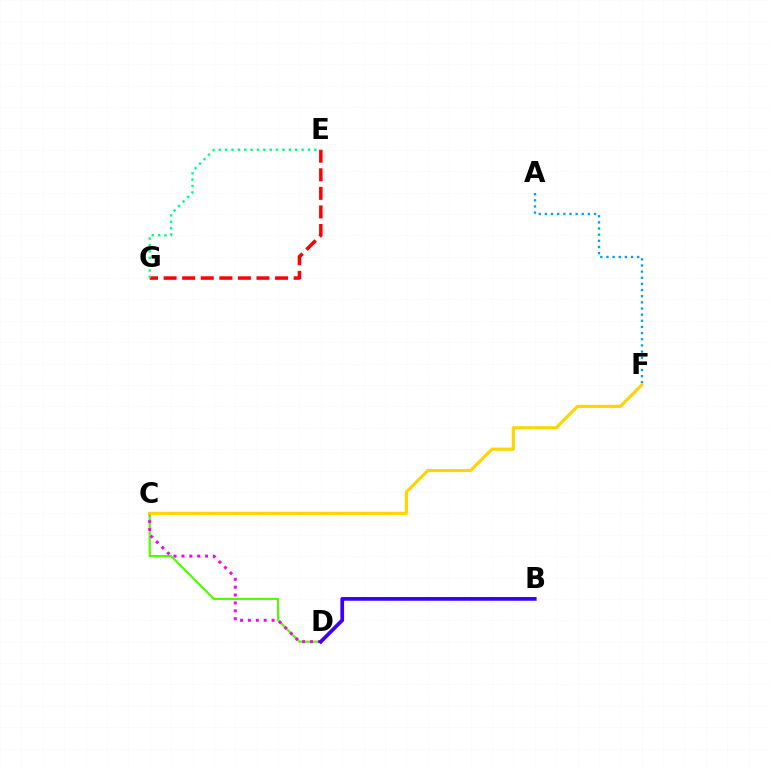{('C', 'D'): [{'color': '#4fff00', 'line_style': 'solid', 'thickness': 1.56}, {'color': '#ff00ed', 'line_style': 'dotted', 'thickness': 2.14}], ('A', 'F'): [{'color': '#009eff', 'line_style': 'dotted', 'thickness': 1.67}], ('E', 'G'): [{'color': '#ff0000', 'line_style': 'dashed', 'thickness': 2.52}, {'color': '#00ff86', 'line_style': 'dotted', 'thickness': 1.73}], ('B', 'D'): [{'color': '#3700ff', 'line_style': 'solid', 'thickness': 2.68}], ('C', 'F'): [{'color': '#ffd500', 'line_style': 'solid', 'thickness': 2.27}]}